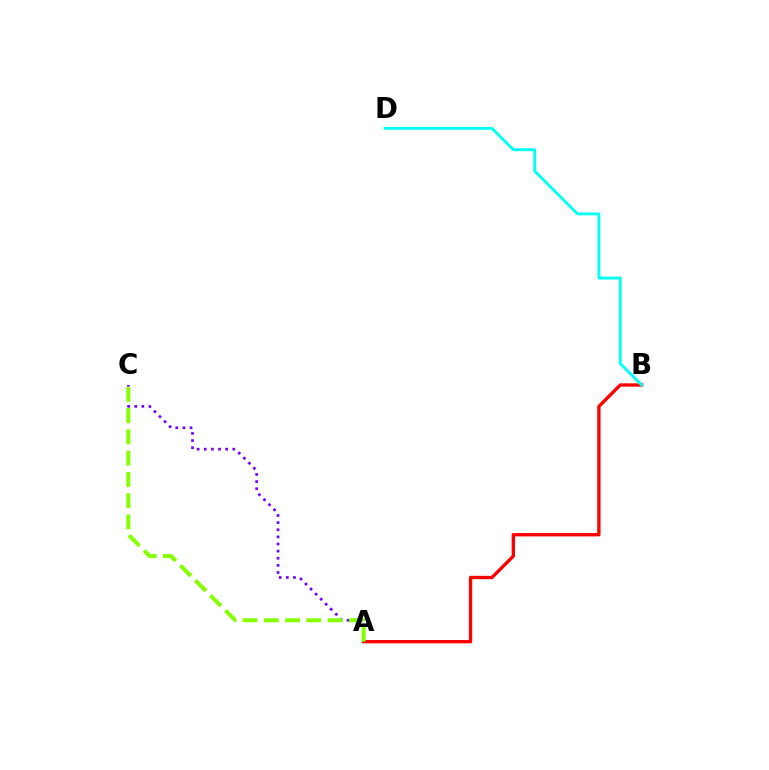{('A', 'B'): [{'color': '#ff0000', 'line_style': 'solid', 'thickness': 2.41}], ('A', 'C'): [{'color': '#7200ff', 'line_style': 'dotted', 'thickness': 1.94}, {'color': '#84ff00', 'line_style': 'dashed', 'thickness': 2.89}], ('B', 'D'): [{'color': '#00fff6', 'line_style': 'solid', 'thickness': 2.07}]}